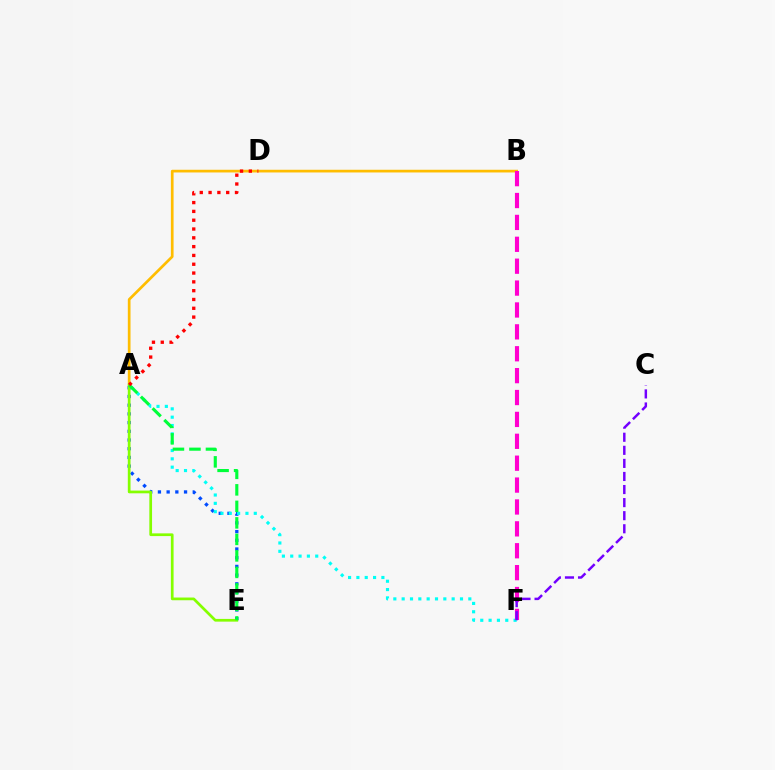{('A', 'E'): [{'color': '#004bff', 'line_style': 'dotted', 'thickness': 2.36}, {'color': '#84ff00', 'line_style': 'solid', 'thickness': 1.96}, {'color': '#00ff39', 'line_style': 'dashed', 'thickness': 2.24}], ('A', 'B'): [{'color': '#ffbd00', 'line_style': 'solid', 'thickness': 1.94}], ('A', 'F'): [{'color': '#00fff6', 'line_style': 'dotted', 'thickness': 2.26}], ('B', 'F'): [{'color': '#ff00cf', 'line_style': 'dashed', 'thickness': 2.97}], ('A', 'D'): [{'color': '#ff0000', 'line_style': 'dotted', 'thickness': 2.39}], ('C', 'F'): [{'color': '#7200ff', 'line_style': 'dashed', 'thickness': 1.78}]}